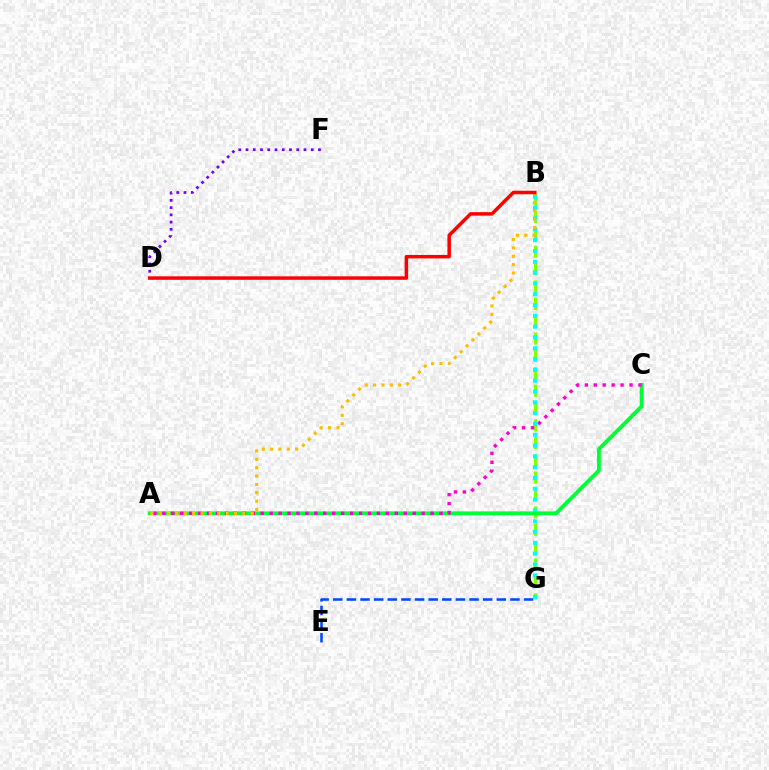{('B', 'G'): [{'color': '#84ff00', 'line_style': 'dashed', 'thickness': 2.36}, {'color': '#00fff6', 'line_style': 'dotted', 'thickness': 2.94}], ('E', 'G'): [{'color': '#004bff', 'line_style': 'dashed', 'thickness': 1.85}], ('D', 'F'): [{'color': '#7200ff', 'line_style': 'dotted', 'thickness': 1.97}], ('A', 'C'): [{'color': '#00ff39', 'line_style': 'solid', 'thickness': 2.8}, {'color': '#ff00cf', 'line_style': 'dotted', 'thickness': 2.43}], ('A', 'B'): [{'color': '#ffbd00', 'line_style': 'dotted', 'thickness': 2.27}], ('B', 'D'): [{'color': '#ff0000', 'line_style': 'solid', 'thickness': 2.51}]}